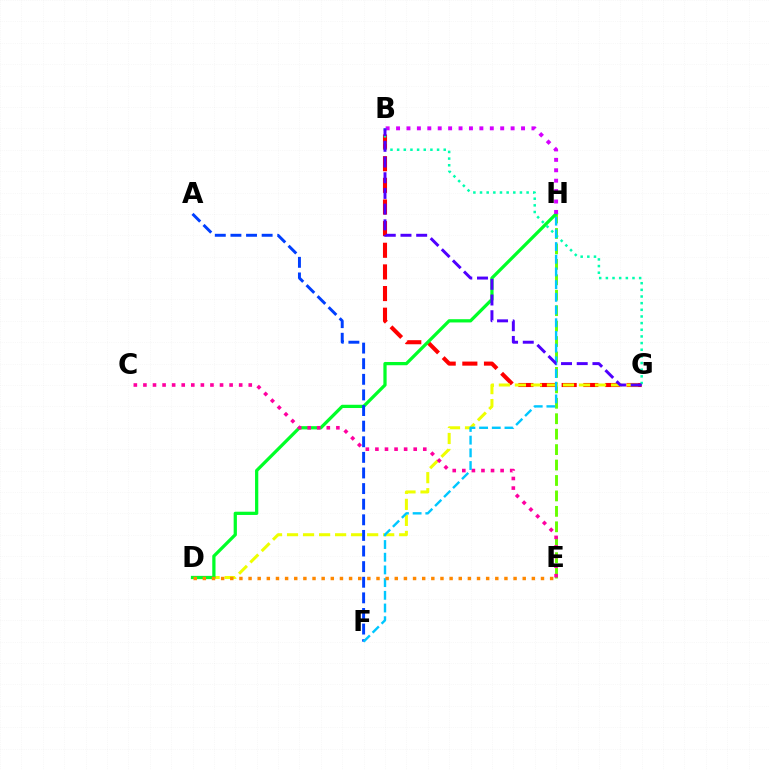{('B', 'G'): [{'color': '#ff0000', 'line_style': 'dashed', 'thickness': 2.94}, {'color': '#00ffaf', 'line_style': 'dotted', 'thickness': 1.81}, {'color': '#4f00ff', 'line_style': 'dashed', 'thickness': 2.13}], ('E', 'H'): [{'color': '#66ff00', 'line_style': 'dashed', 'thickness': 2.1}], ('D', 'G'): [{'color': '#eeff00', 'line_style': 'dashed', 'thickness': 2.18}], ('D', 'H'): [{'color': '#00ff27', 'line_style': 'solid', 'thickness': 2.34}], ('C', 'E'): [{'color': '#ff00a0', 'line_style': 'dotted', 'thickness': 2.6}], ('A', 'F'): [{'color': '#003fff', 'line_style': 'dashed', 'thickness': 2.12}], ('B', 'H'): [{'color': '#d600ff', 'line_style': 'dotted', 'thickness': 2.83}], ('F', 'H'): [{'color': '#00c7ff', 'line_style': 'dashed', 'thickness': 1.72}], ('D', 'E'): [{'color': '#ff8800', 'line_style': 'dotted', 'thickness': 2.48}]}